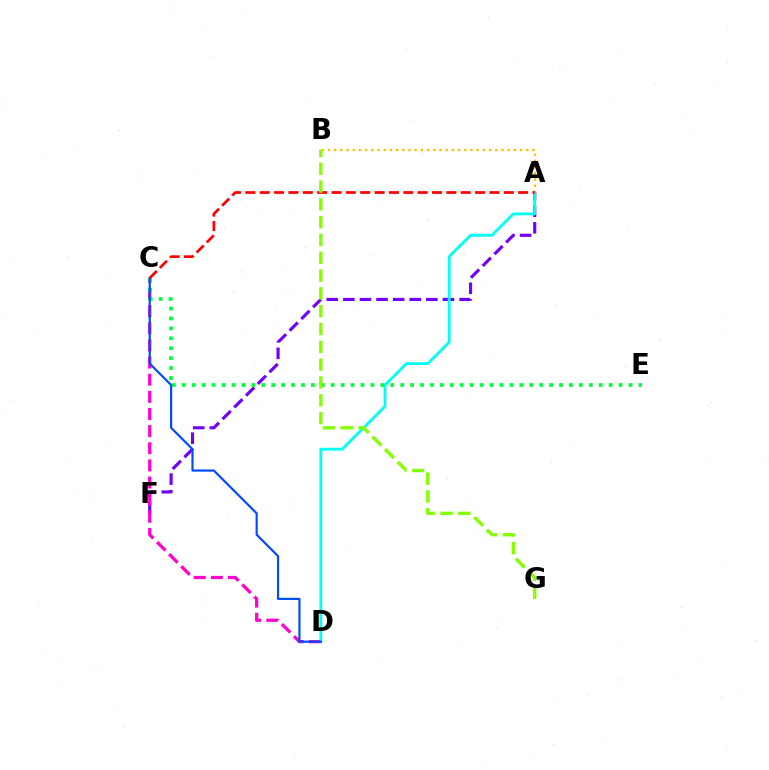{('A', 'F'): [{'color': '#7200ff', 'line_style': 'dashed', 'thickness': 2.26}], ('C', 'D'): [{'color': '#ff00cf', 'line_style': 'dashed', 'thickness': 2.33}, {'color': '#004bff', 'line_style': 'solid', 'thickness': 1.56}], ('A', 'B'): [{'color': '#ffbd00', 'line_style': 'dotted', 'thickness': 1.68}], ('A', 'D'): [{'color': '#00fff6', 'line_style': 'solid', 'thickness': 2.03}], ('C', 'E'): [{'color': '#00ff39', 'line_style': 'dotted', 'thickness': 2.7}], ('A', 'C'): [{'color': '#ff0000', 'line_style': 'dashed', 'thickness': 1.95}], ('B', 'G'): [{'color': '#84ff00', 'line_style': 'dashed', 'thickness': 2.42}]}